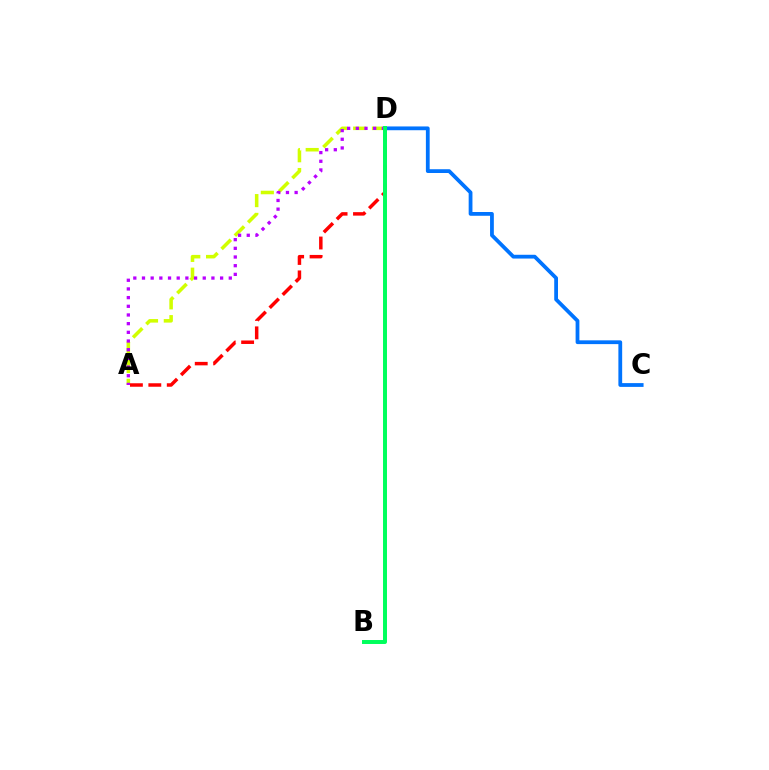{('A', 'D'): [{'color': '#d1ff00', 'line_style': 'dashed', 'thickness': 2.55}, {'color': '#ff0000', 'line_style': 'dashed', 'thickness': 2.5}, {'color': '#b900ff', 'line_style': 'dotted', 'thickness': 2.36}], ('C', 'D'): [{'color': '#0074ff', 'line_style': 'solid', 'thickness': 2.72}], ('B', 'D'): [{'color': '#00ff5c', 'line_style': 'solid', 'thickness': 2.86}]}